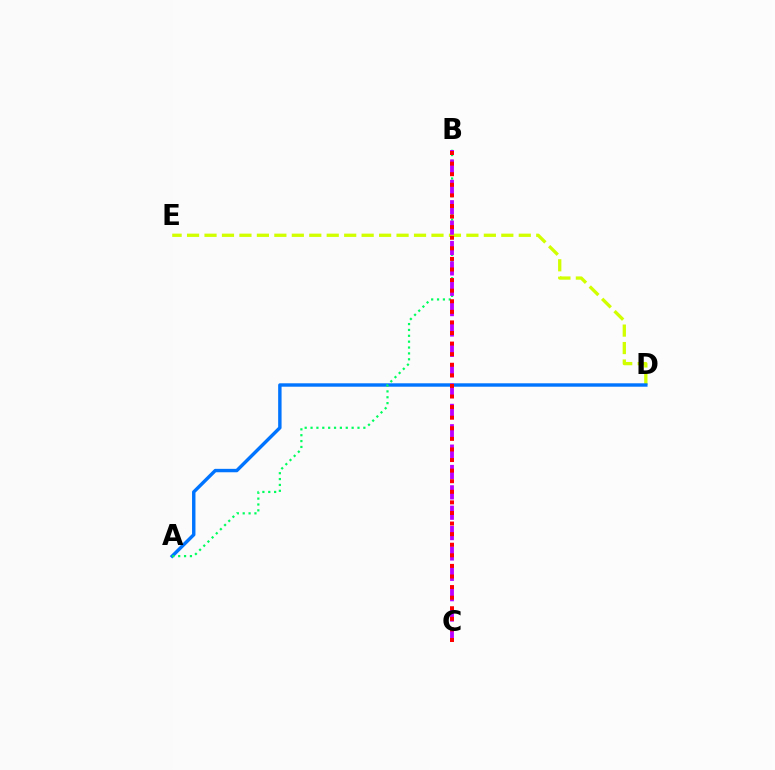{('D', 'E'): [{'color': '#d1ff00', 'line_style': 'dashed', 'thickness': 2.37}], ('A', 'D'): [{'color': '#0074ff', 'line_style': 'solid', 'thickness': 2.46}], ('A', 'B'): [{'color': '#00ff5c', 'line_style': 'dotted', 'thickness': 1.59}], ('B', 'C'): [{'color': '#b900ff', 'line_style': 'dashed', 'thickness': 2.77}, {'color': '#ff0000', 'line_style': 'dotted', 'thickness': 2.88}]}